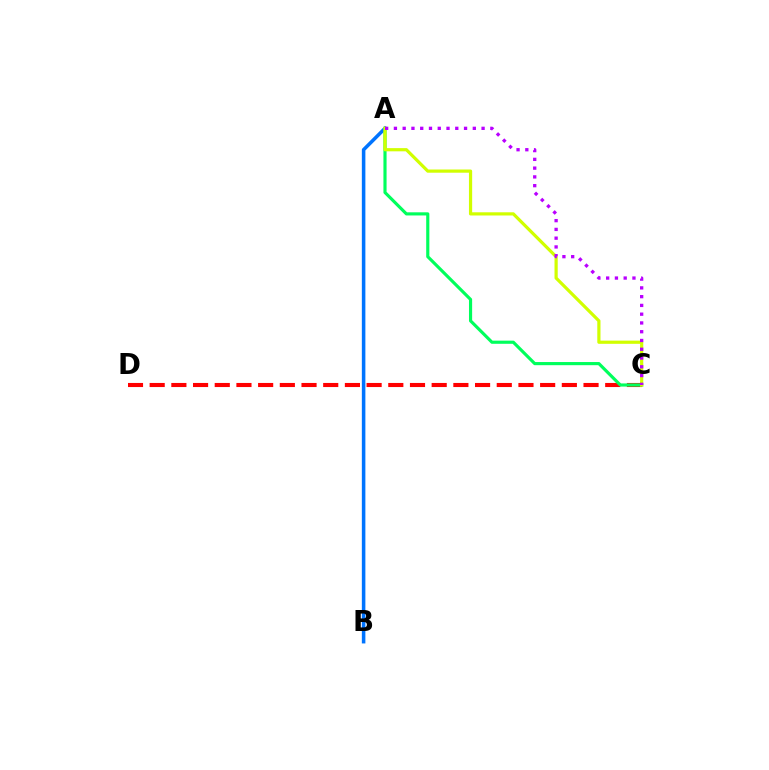{('A', 'B'): [{'color': '#0074ff', 'line_style': 'solid', 'thickness': 2.55}], ('C', 'D'): [{'color': '#ff0000', 'line_style': 'dashed', 'thickness': 2.95}], ('A', 'C'): [{'color': '#00ff5c', 'line_style': 'solid', 'thickness': 2.27}, {'color': '#d1ff00', 'line_style': 'solid', 'thickness': 2.31}, {'color': '#b900ff', 'line_style': 'dotted', 'thickness': 2.38}]}